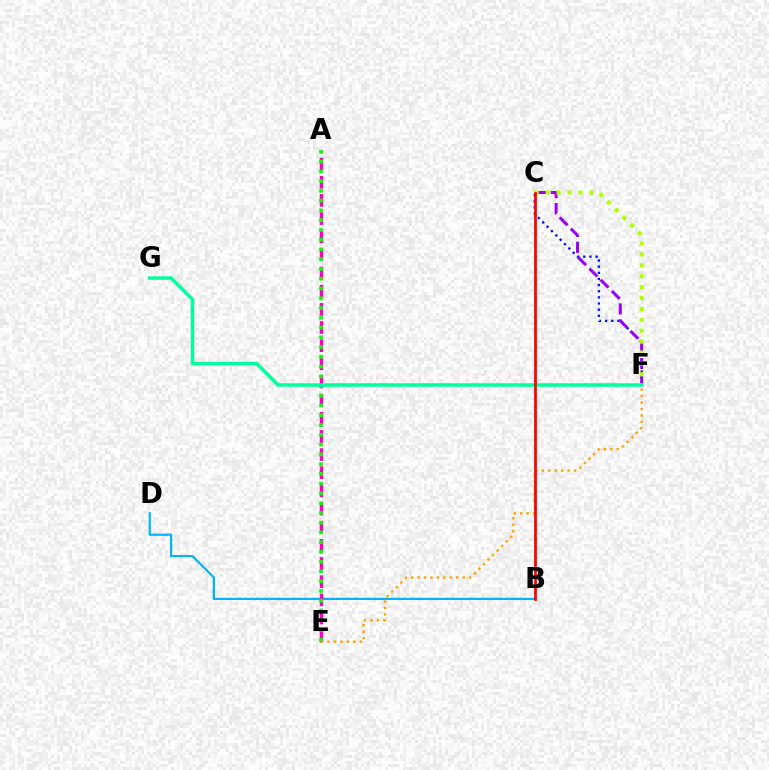{('B', 'D'): [{'color': '#00b5ff', 'line_style': 'solid', 'thickness': 1.6}], ('C', 'F'): [{'color': '#0010ff', 'line_style': 'dotted', 'thickness': 1.67}, {'color': '#9b00ff', 'line_style': 'dashed', 'thickness': 2.16}, {'color': '#b3ff00', 'line_style': 'dotted', 'thickness': 2.96}], ('A', 'E'): [{'color': '#ff00bd', 'line_style': 'dashed', 'thickness': 2.47}, {'color': '#08ff00', 'line_style': 'dotted', 'thickness': 2.65}], ('E', 'F'): [{'color': '#ffa500', 'line_style': 'dotted', 'thickness': 1.75}], ('F', 'G'): [{'color': '#00ff9d', 'line_style': 'solid', 'thickness': 2.51}], ('B', 'C'): [{'color': '#ff0000', 'line_style': 'solid', 'thickness': 1.97}]}